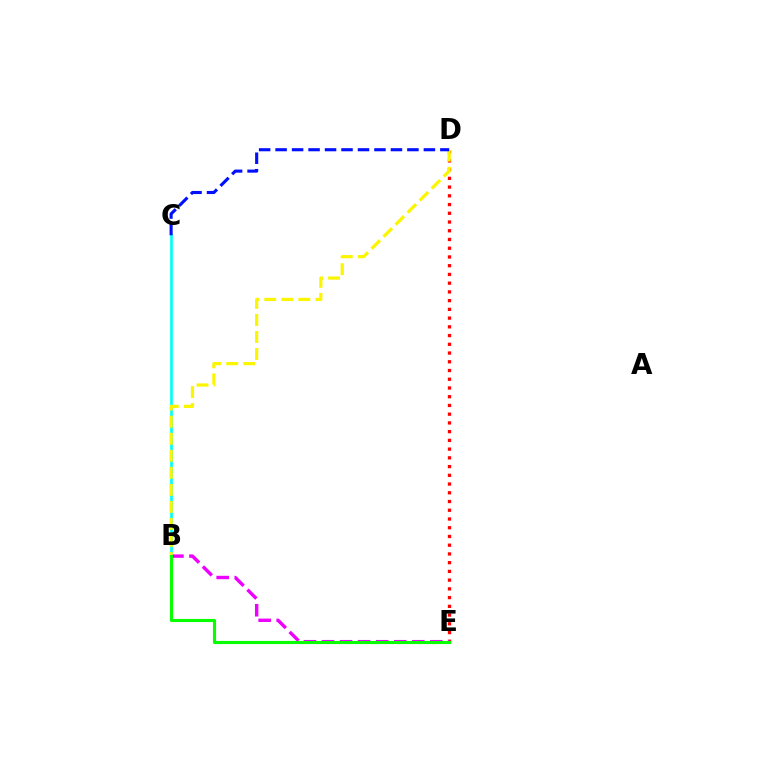{('D', 'E'): [{'color': '#ff0000', 'line_style': 'dotted', 'thickness': 2.37}], ('B', 'C'): [{'color': '#00fff6', 'line_style': 'solid', 'thickness': 1.93}], ('B', 'E'): [{'color': '#ee00ff', 'line_style': 'dashed', 'thickness': 2.45}, {'color': '#08ff00', 'line_style': 'solid', 'thickness': 2.24}], ('B', 'D'): [{'color': '#fcf500', 'line_style': 'dashed', 'thickness': 2.31}], ('C', 'D'): [{'color': '#0010ff', 'line_style': 'dashed', 'thickness': 2.24}]}